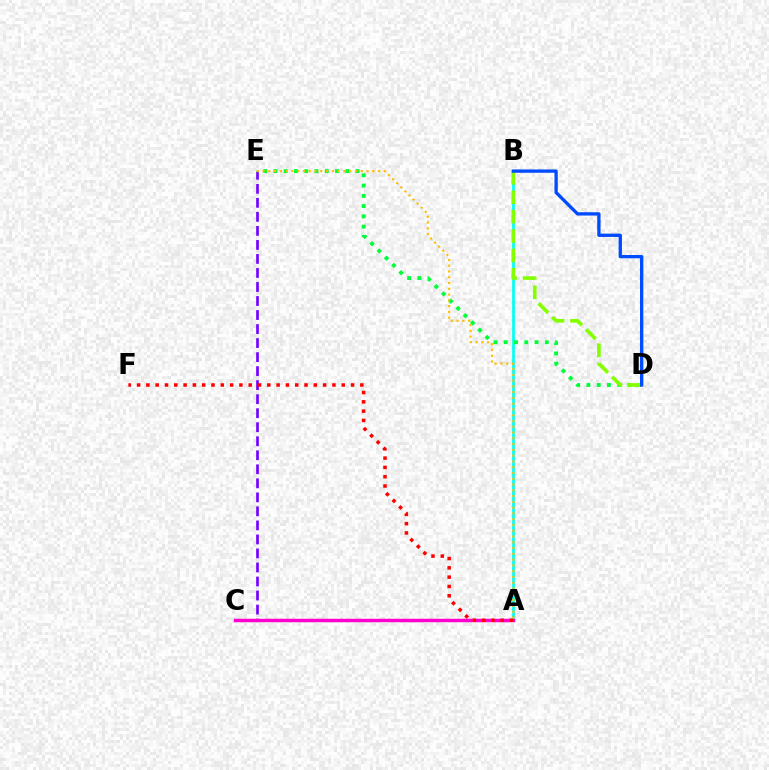{('C', 'E'): [{'color': '#7200ff', 'line_style': 'dashed', 'thickness': 1.91}], ('A', 'B'): [{'color': '#00fff6', 'line_style': 'solid', 'thickness': 1.95}], ('D', 'E'): [{'color': '#00ff39', 'line_style': 'dotted', 'thickness': 2.79}], ('B', 'D'): [{'color': '#84ff00', 'line_style': 'dashed', 'thickness': 2.64}, {'color': '#004bff', 'line_style': 'solid', 'thickness': 2.38}], ('A', 'C'): [{'color': '#ff00cf', 'line_style': 'solid', 'thickness': 2.49}], ('A', 'F'): [{'color': '#ff0000', 'line_style': 'dotted', 'thickness': 2.53}], ('A', 'E'): [{'color': '#ffbd00', 'line_style': 'dotted', 'thickness': 1.57}]}